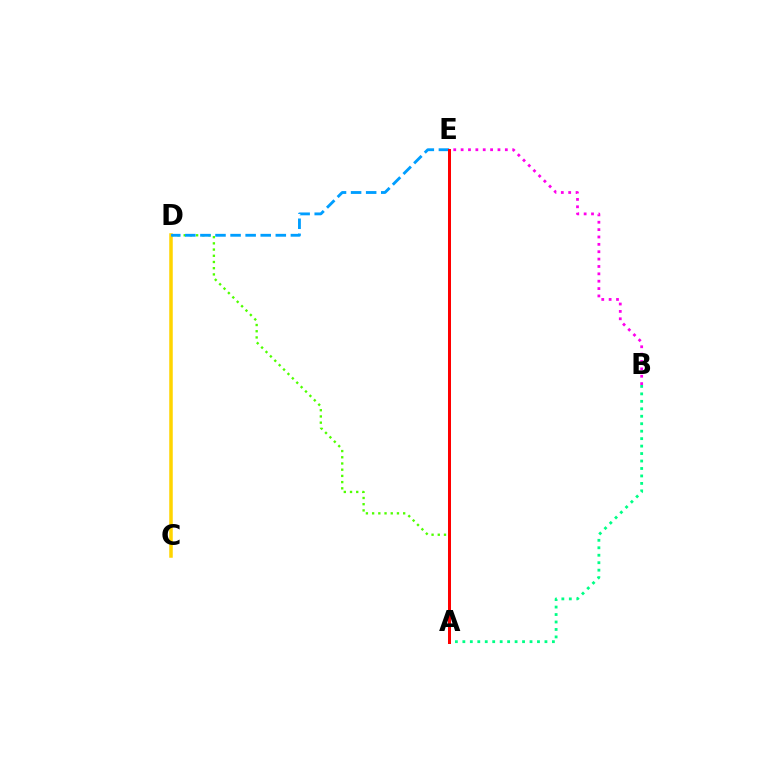{('A', 'D'): [{'color': '#4fff00', 'line_style': 'dotted', 'thickness': 1.69}], ('A', 'E'): [{'color': '#3700ff', 'line_style': 'dotted', 'thickness': 2.03}, {'color': '#ff0000', 'line_style': 'solid', 'thickness': 2.16}], ('C', 'D'): [{'color': '#ffd500', 'line_style': 'solid', 'thickness': 2.53}], ('A', 'B'): [{'color': '#00ff86', 'line_style': 'dotted', 'thickness': 2.03}], ('D', 'E'): [{'color': '#009eff', 'line_style': 'dashed', 'thickness': 2.05}], ('B', 'E'): [{'color': '#ff00ed', 'line_style': 'dotted', 'thickness': 2.0}]}